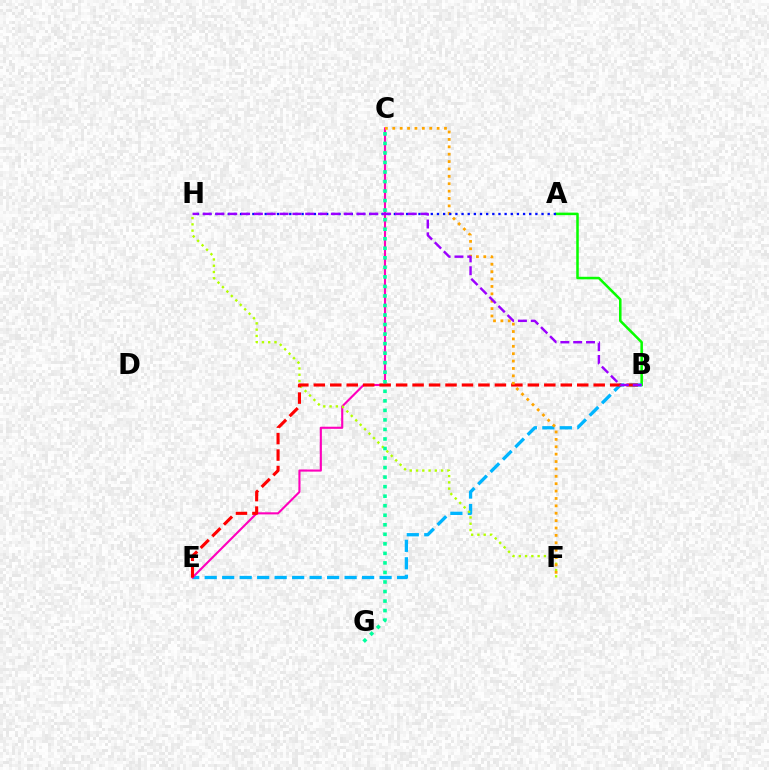{('A', 'B'): [{'color': '#08ff00', 'line_style': 'solid', 'thickness': 1.83}], ('B', 'E'): [{'color': '#00b5ff', 'line_style': 'dashed', 'thickness': 2.38}, {'color': '#ff0000', 'line_style': 'dashed', 'thickness': 2.24}], ('C', 'E'): [{'color': '#ff00bd', 'line_style': 'solid', 'thickness': 1.52}], ('F', 'H'): [{'color': '#b3ff00', 'line_style': 'dotted', 'thickness': 1.71}], ('C', 'F'): [{'color': '#ffa500', 'line_style': 'dotted', 'thickness': 2.01}], ('A', 'H'): [{'color': '#0010ff', 'line_style': 'dotted', 'thickness': 1.67}], ('C', 'G'): [{'color': '#00ff9d', 'line_style': 'dotted', 'thickness': 2.59}], ('B', 'H'): [{'color': '#9b00ff', 'line_style': 'dashed', 'thickness': 1.74}]}